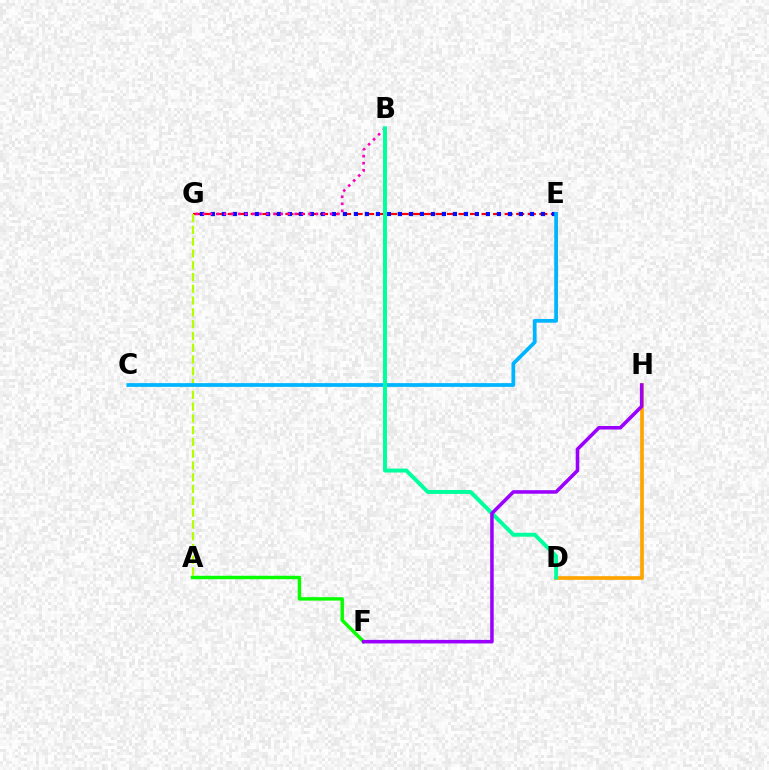{('E', 'G'): [{'color': '#ff0000', 'line_style': 'dashed', 'thickness': 1.57}, {'color': '#0010ff', 'line_style': 'dotted', 'thickness': 2.99}], ('D', 'H'): [{'color': '#ffa500', 'line_style': 'solid', 'thickness': 2.66}], ('A', 'G'): [{'color': '#b3ff00', 'line_style': 'dashed', 'thickness': 1.6}], ('C', 'E'): [{'color': '#00b5ff', 'line_style': 'solid', 'thickness': 2.7}], ('A', 'F'): [{'color': '#08ff00', 'line_style': 'solid', 'thickness': 2.47}], ('B', 'G'): [{'color': '#ff00bd', 'line_style': 'dotted', 'thickness': 1.92}], ('B', 'D'): [{'color': '#00ff9d', 'line_style': 'solid', 'thickness': 2.84}], ('F', 'H'): [{'color': '#9b00ff', 'line_style': 'solid', 'thickness': 2.55}]}